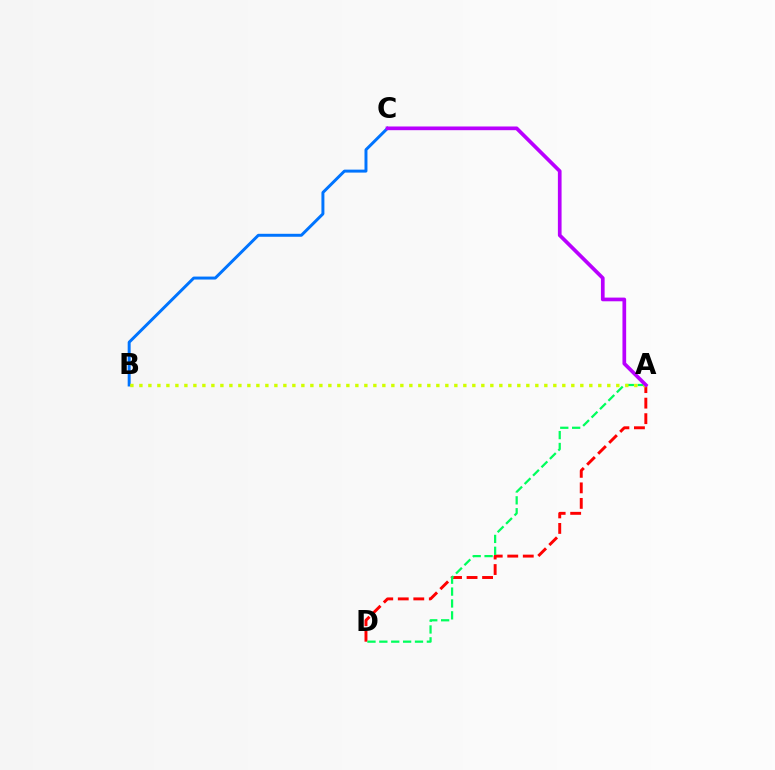{('A', 'D'): [{'color': '#ff0000', 'line_style': 'dashed', 'thickness': 2.11}, {'color': '#00ff5c', 'line_style': 'dashed', 'thickness': 1.61}], ('B', 'C'): [{'color': '#0074ff', 'line_style': 'solid', 'thickness': 2.13}], ('A', 'B'): [{'color': '#d1ff00', 'line_style': 'dotted', 'thickness': 2.44}], ('A', 'C'): [{'color': '#b900ff', 'line_style': 'solid', 'thickness': 2.66}]}